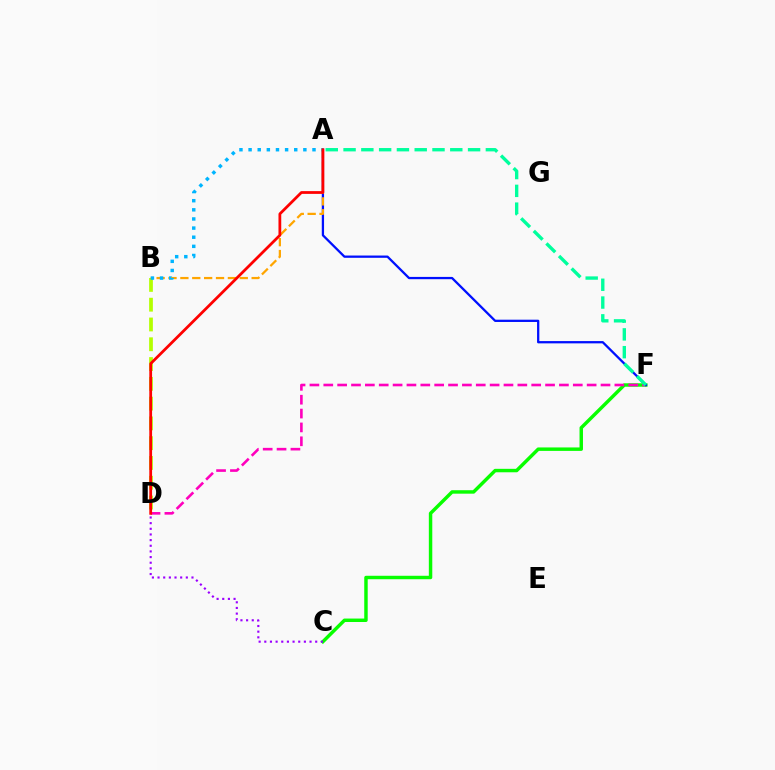{('C', 'F'): [{'color': '#08ff00', 'line_style': 'solid', 'thickness': 2.49}], ('C', 'D'): [{'color': '#9b00ff', 'line_style': 'dotted', 'thickness': 1.54}], ('D', 'F'): [{'color': '#ff00bd', 'line_style': 'dashed', 'thickness': 1.88}], ('A', 'F'): [{'color': '#0010ff', 'line_style': 'solid', 'thickness': 1.64}, {'color': '#00ff9d', 'line_style': 'dashed', 'thickness': 2.42}], ('B', 'D'): [{'color': '#b3ff00', 'line_style': 'dashed', 'thickness': 2.69}], ('A', 'B'): [{'color': '#ffa500', 'line_style': 'dashed', 'thickness': 1.61}, {'color': '#00b5ff', 'line_style': 'dotted', 'thickness': 2.48}], ('A', 'D'): [{'color': '#ff0000', 'line_style': 'solid', 'thickness': 1.99}]}